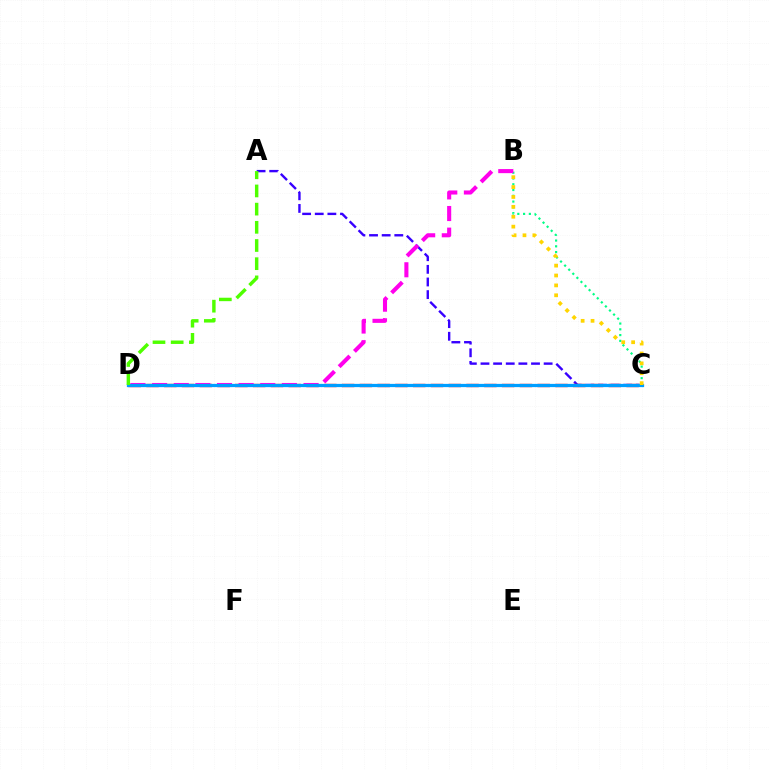{('A', 'C'): [{'color': '#3700ff', 'line_style': 'dashed', 'thickness': 1.72}], ('B', 'C'): [{'color': '#00ff86', 'line_style': 'dotted', 'thickness': 1.57}, {'color': '#ffd500', 'line_style': 'dotted', 'thickness': 2.69}], ('C', 'D'): [{'color': '#ff0000', 'line_style': 'dashed', 'thickness': 2.42}, {'color': '#009eff', 'line_style': 'solid', 'thickness': 2.33}], ('B', 'D'): [{'color': '#ff00ed', 'line_style': 'dashed', 'thickness': 2.94}], ('A', 'D'): [{'color': '#4fff00', 'line_style': 'dashed', 'thickness': 2.47}]}